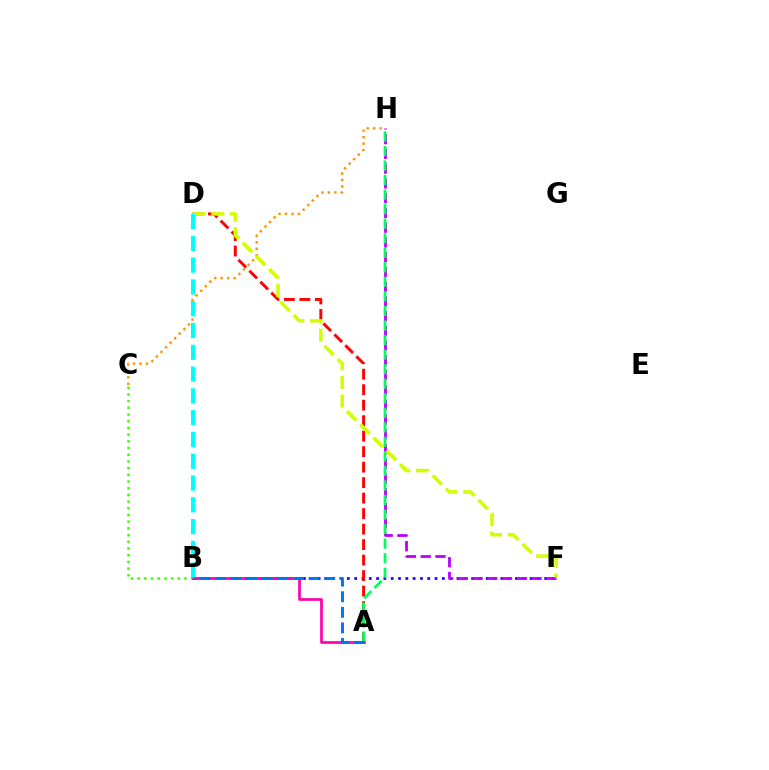{('B', 'F'): [{'color': '#2500ff', 'line_style': 'dotted', 'thickness': 1.99}], ('C', 'H'): [{'color': '#ff9400', 'line_style': 'dotted', 'thickness': 1.76}], ('B', 'C'): [{'color': '#3dff00', 'line_style': 'dotted', 'thickness': 1.82}], ('A', 'D'): [{'color': '#ff0000', 'line_style': 'dashed', 'thickness': 2.1}], ('A', 'B'): [{'color': '#ff00ac', 'line_style': 'solid', 'thickness': 1.94}, {'color': '#0074ff', 'line_style': 'dashed', 'thickness': 2.12}], ('F', 'H'): [{'color': '#b900ff', 'line_style': 'dashed', 'thickness': 2.01}], ('A', 'H'): [{'color': '#00ff5c', 'line_style': 'dashed', 'thickness': 1.98}], ('D', 'F'): [{'color': '#d1ff00', 'line_style': 'dashed', 'thickness': 2.54}], ('B', 'D'): [{'color': '#00fff6', 'line_style': 'dashed', 'thickness': 2.96}]}